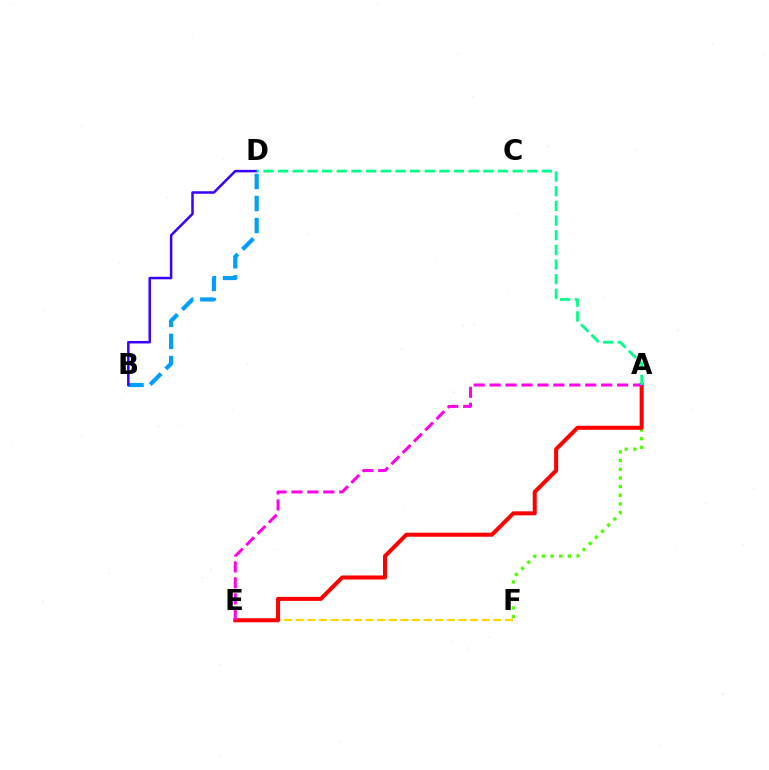{('A', 'F'): [{'color': '#4fff00', 'line_style': 'dotted', 'thickness': 2.35}], ('B', 'D'): [{'color': '#009eff', 'line_style': 'dashed', 'thickness': 3.0}, {'color': '#3700ff', 'line_style': 'solid', 'thickness': 1.8}], ('E', 'F'): [{'color': '#ffd500', 'line_style': 'dashed', 'thickness': 1.58}], ('A', 'E'): [{'color': '#ff0000', 'line_style': 'solid', 'thickness': 2.9}, {'color': '#ff00ed', 'line_style': 'dashed', 'thickness': 2.17}], ('A', 'D'): [{'color': '#00ff86', 'line_style': 'dashed', 'thickness': 1.99}]}